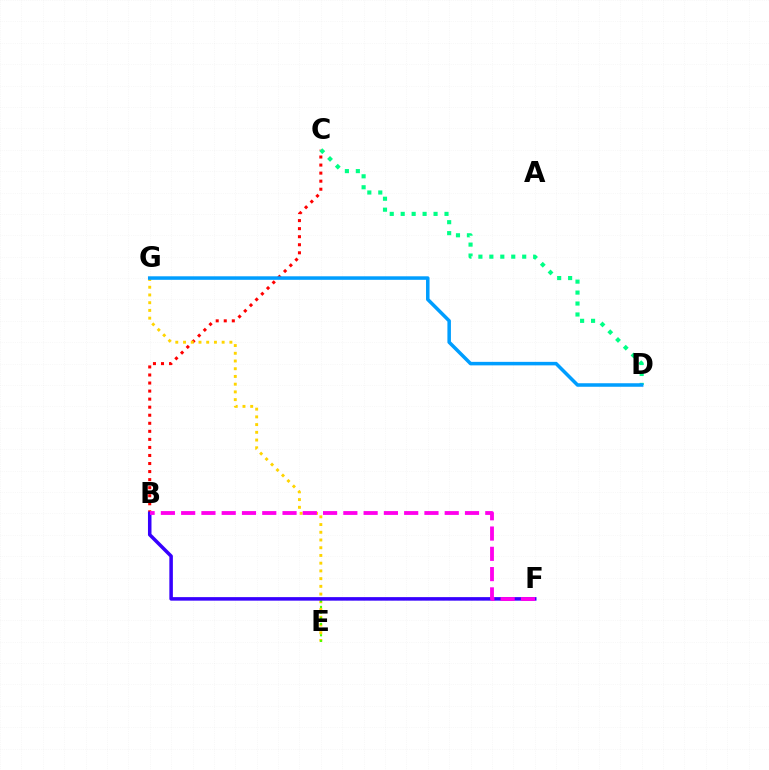{('B', 'C'): [{'color': '#ff0000', 'line_style': 'dotted', 'thickness': 2.19}], ('E', 'G'): [{'color': '#ffd500', 'line_style': 'dotted', 'thickness': 2.1}], ('C', 'D'): [{'color': '#00ff86', 'line_style': 'dotted', 'thickness': 2.98}], ('E', 'F'): [{'color': '#4fff00', 'line_style': 'dotted', 'thickness': 1.54}], ('B', 'F'): [{'color': '#3700ff', 'line_style': 'solid', 'thickness': 2.54}, {'color': '#ff00ed', 'line_style': 'dashed', 'thickness': 2.75}], ('D', 'G'): [{'color': '#009eff', 'line_style': 'solid', 'thickness': 2.53}]}